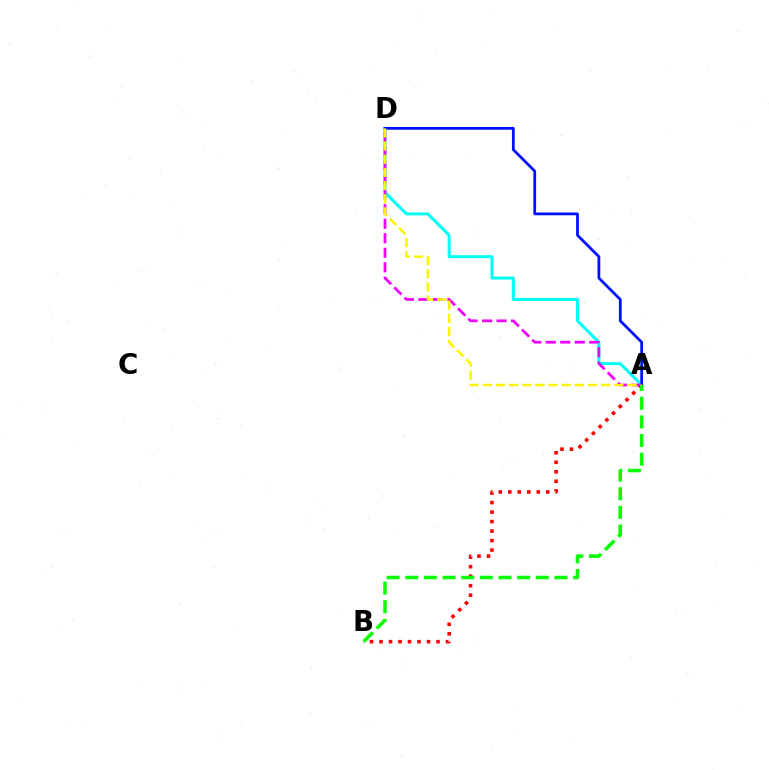{('A', 'B'): [{'color': '#ff0000', 'line_style': 'dotted', 'thickness': 2.58}, {'color': '#08ff00', 'line_style': 'dashed', 'thickness': 2.53}], ('A', 'D'): [{'color': '#00fff6', 'line_style': 'solid', 'thickness': 2.17}, {'color': '#ee00ff', 'line_style': 'dashed', 'thickness': 1.97}, {'color': '#0010ff', 'line_style': 'solid', 'thickness': 2.0}, {'color': '#fcf500', 'line_style': 'dashed', 'thickness': 1.79}]}